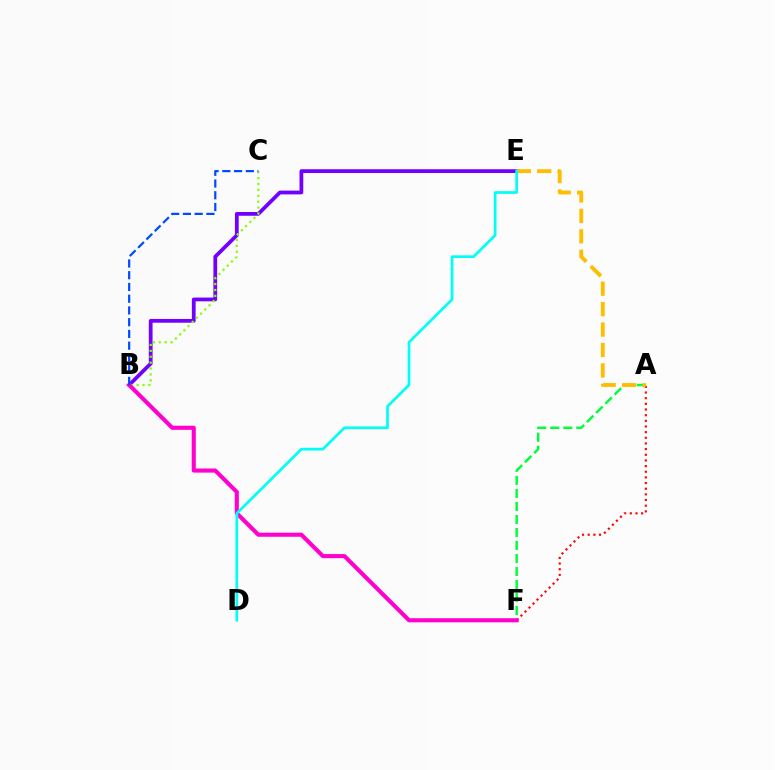{('B', 'E'): [{'color': '#7200ff', 'line_style': 'solid', 'thickness': 2.71}], ('A', 'F'): [{'color': '#ff0000', 'line_style': 'dotted', 'thickness': 1.54}, {'color': '#00ff39', 'line_style': 'dashed', 'thickness': 1.77}], ('B', 'C'): [{'color': '#84ff00', 'line_style': 'dotted', 'thickness': 1.6}, {'color': '#004bff', 'line_style': 'dashed', 'thickness': 1.6}], ('A', 'E'): [{'color': '#ffbd00', 'line_style': 'dashed', 'thickness': 2.78}], ('B', 'F'): [{'color': '#ff00cf', 'line_style': 'solid', 'thickness': 2.95}], ('D', 'E'): [{'color': '#00fff6', 'line_style': 'solid', 'thickness': 1.95}]}